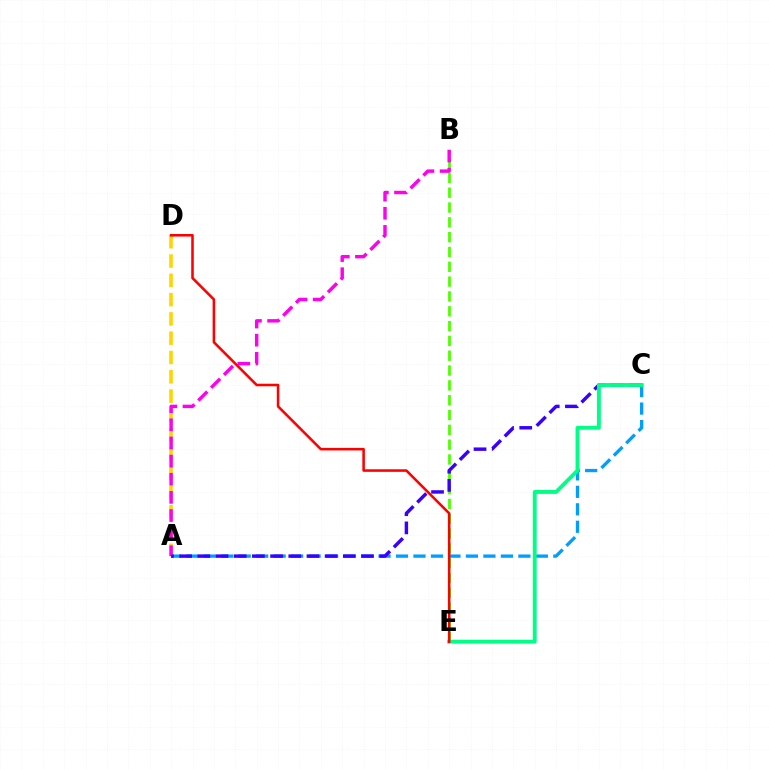{('B', 'E'): [{'color': '#4fff00', 'line_style': 'dashed', 'thickness': 2.01}], ('A', 'D'): [{'color': '#ffd500', 'line_style': 'dashed', 'thickness': 2.62}], ('A', 'C'): [{'color': '#009eff', 'line_style': 'dashed', 'thickness': 2.37}, {'color': '#3700ff', 'line_style': 'dashed', 'thickness': 2.47}], ('A', 'B'): [{'color': '#ff00ed', 'line_style': 'dashed', 'thickness': 2.46}], ('C', 'E'): [{'color': '#00ff86', 'line_style': 'solid', 'thickness': 2.79}], ('D', 'E'): [{'color': '#ff0000', 'line_style': 'solid', 'thickness': 1.84}]}